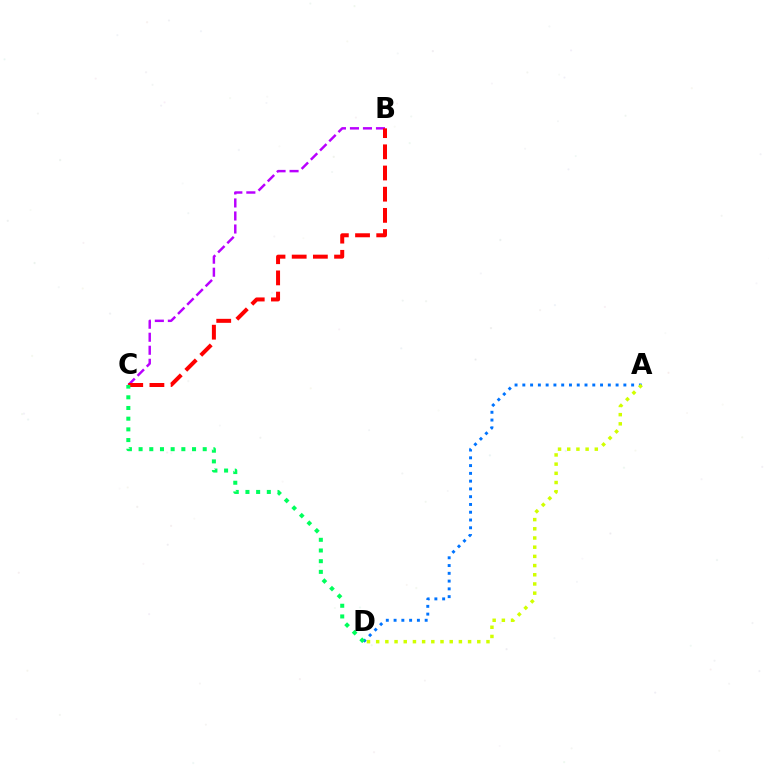{('A', 'D'): [{'color': '#0074ff', 'line_style': 'dotted', 'thickness': 2.11}, {'color': '#d1ff00', 'line_style': 'dotted', 'thickness': 2.5}], ('B', 'C'): [{'color': '#b900ff', 'line_style': 'dashed', 'thickness': 1.77}, {'color': '#ff0000', 'line_style': 'dashed', 'thickness': 2.88}], ('C', 'D'): [{'color': '#00ff5c', 'line_style': 'dotted', 'thickness': 2.9}]}